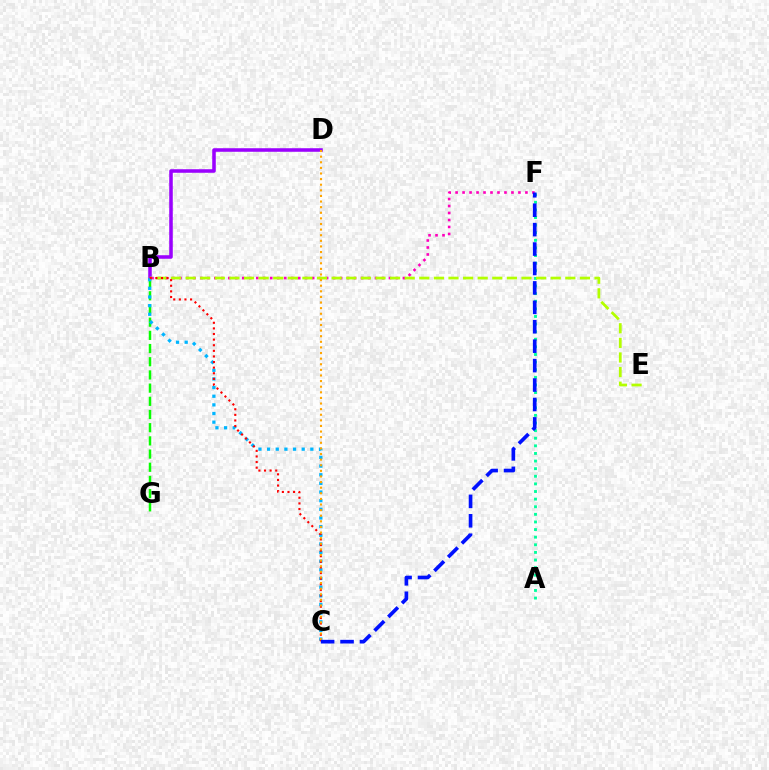{('B', 'F'): [{'color': '#ff00bd', 'line_style': 'dotted', 'thickness': 1.9}], ('A', 'F'): [{'color': '#00ff9d', 'line_style': 'dotted', 'thickness': 2.07}], ('B', 'G'): [{'color': '#08ff00', 'line_style': 'dashed', 'thickness': 1.79}], ('B', 'D'): [{'color': '#9b00ff', 'line_style': 'solid', 'thickness': 2.56}], ('B', 'E'): [{'color': '#b3ff00', 'line_style': 'dashed', 'thickness': 1.98}], ('B', 'C'): [{'color': '#00b5ff', 'line_style': 'dotted', 'thickness': 2.35}, {'color': '#ff0000', 'line_style': 'dotted', 'thickness': 1.52}], ('C', 'D'): [{'color': '#ffa500', 'line_style': 'dotted', 'thickness': 1.52}], ('C', 'F'): [{'color': '#0010ff', 'line_style': 'dashed', 'thickness': 2.64}]}